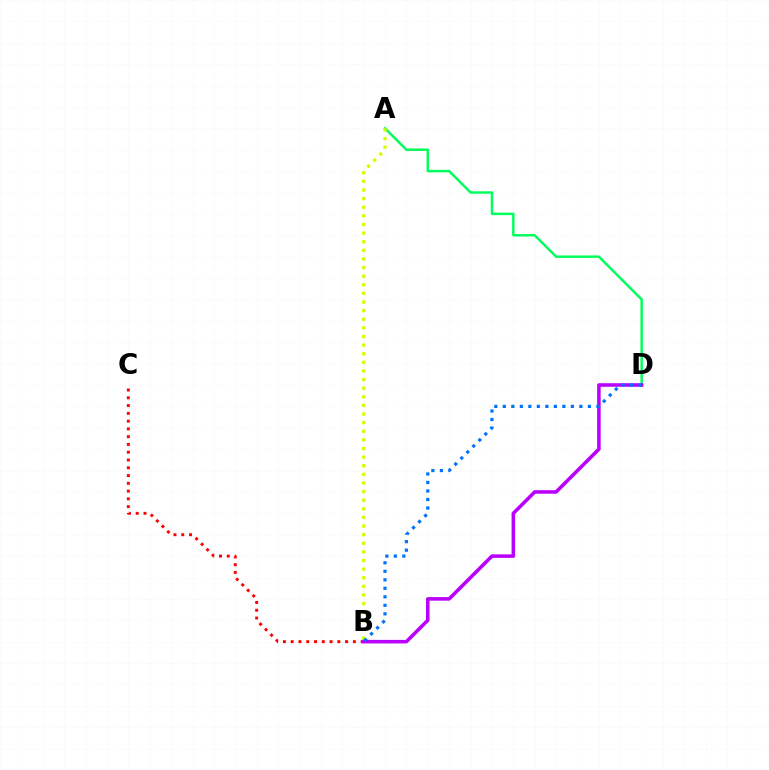{('A', 'D'): [{'color': '#00ff5c', 'line_style': 'solid', 'thickness': 1.78}], ('A', 'B'): [{'color': '#d1ff00', 'line_style': 'dotted', 'thickness': 2.34}], ('B', 'C'): [{'color': '#ff0000', 'line_style': 'dotted', 'thickness': 2.11}], ('B', 'D'): [{'color': '#b900ff', 'line_style': 'solid', 'thickness': 2.55}, {'color': '#0074ff', 'line_style': 'dotted', 'thickness': 2.31}]}